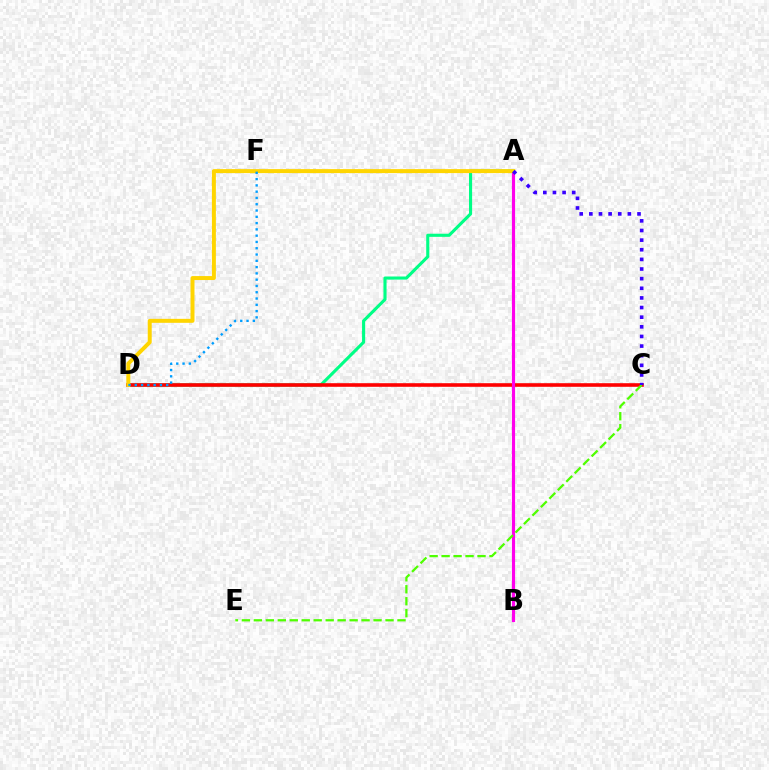{('A', 'D'): [{'color': '#00ff86', 'line_style': 'solid', 'thickness': 2.25}, {'color': '#ffd500', 'line_style': 'solid', 'thickness': 2.86}], ('C', 'D'): [{'color': '#ff0000', 'line_style': 'solid', 'thickness': 2.59}], ('A', 'B'): [{'color': '#ff00ed', 'line_style': 'solid', 'thickness': 2.27}], ('C', 'E'): [{'color': '#4fff00', 'line_style': 'dashed', 'thickness': 1.63}], ('A', 'C'): [{'color': '#3700ff', 'line_style': 'dotted', 'thickness': 2.62}], ('D', 'F'): [{'color': '#009eff', 'line_style': 'dotted', 'thickness': 1.71}]}